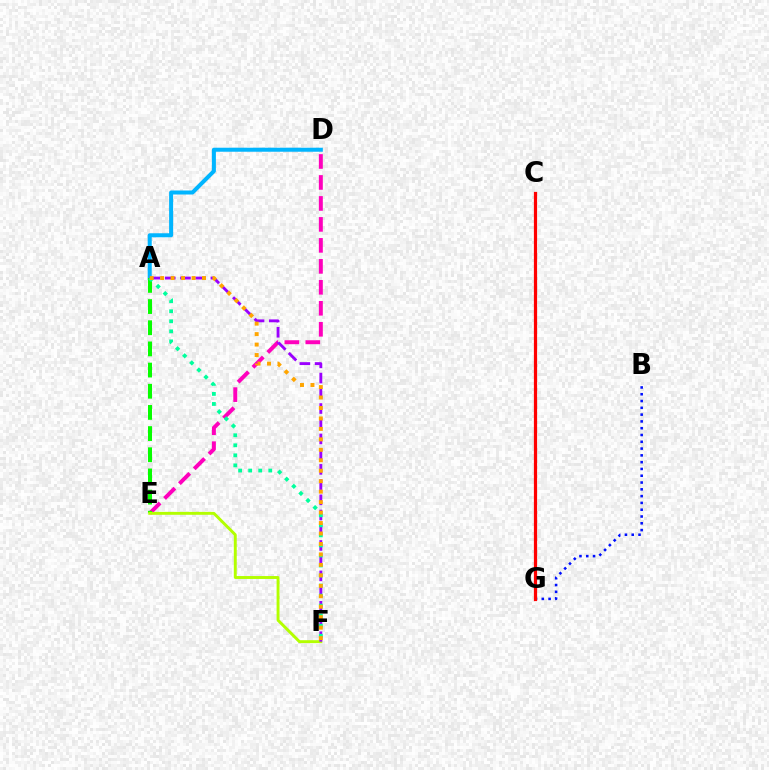{('D', 'E'): [{'color': '#ff00bd', 'line_style': 'dashed', 'thickness': 2.85}], ('A', 'D'): [{'color': '#00b5ff', 'line_style': 'solid', 'thickness': 2.89}], ('A', 'E'): [{'color': '#08ff00', 'line_style': 'dashed', 'thickness': 2.88}], ('E', 'F'): [{'color': '#b3ff00', 'line_style': 'solid', 'thickness': 2.1}], ('A', 'F'): [{'color': '#9b00ff', 'line_style': 'dashed', 'thickness': 2.07}, {'color': '#00ff9d', 'line_style': 'dotted', 'thickness': 2.73}, {'color': '#ffa500', 'line_style': 'dotted', 'thickness': 2.84}], ('B', 'G'): [{'color': '#0010ff', 'line_style': 'dotted', 'thickness': 1.85}], ('C', 'G'): [{'color': '#ff0000', 'line_style': 'solid', 'thickness': 2.31}]}